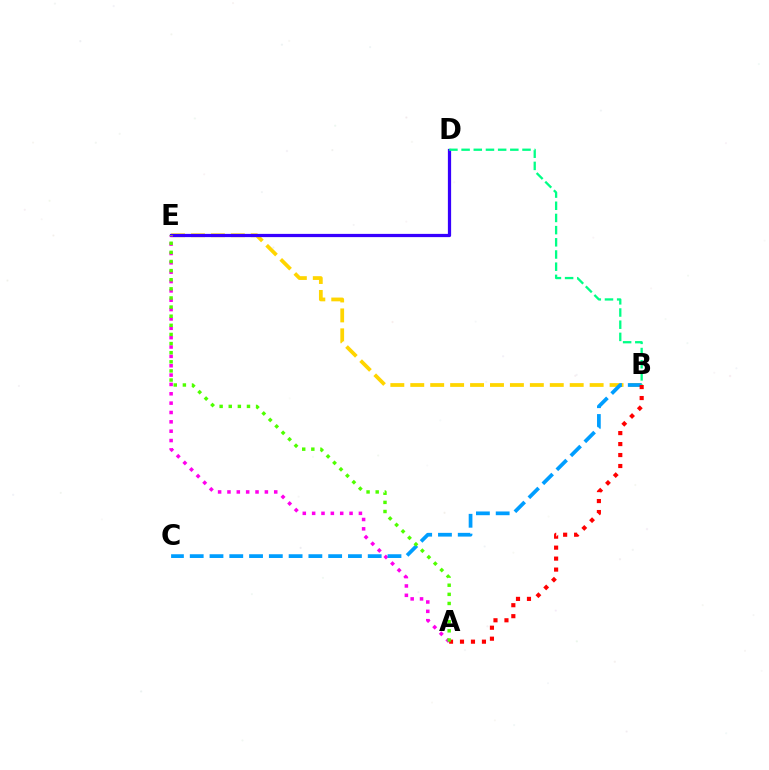{('B', 'E'): [{'color': '#ffd500', 'line_style': 'dashed', 'thickness': 2.71}], ('D', 'E'): [{'color': '#3700ff', 'line_style': 'solid', 'thickness': 2.33}], ('A', 'E'): [{'color': '#ff00ed', 'line_style': 'dotted', 'thickness': 2.54}, {'color': '#4fff00', 'line_style': 'dotted', 'thickness': 2.48}], ('B', 'C'): [{'color': '#009eff', 'line_style': 'dashed', 'thickness': 2.69}], ('A', 'B'): [{'color': '#ff0000', 'line_style': 'dotted', 'thickness': 2.98}], ('B', 'D'): [{'color': '#00ff86', 'line_style': 'dashed', 'thickness': 1.66}]}